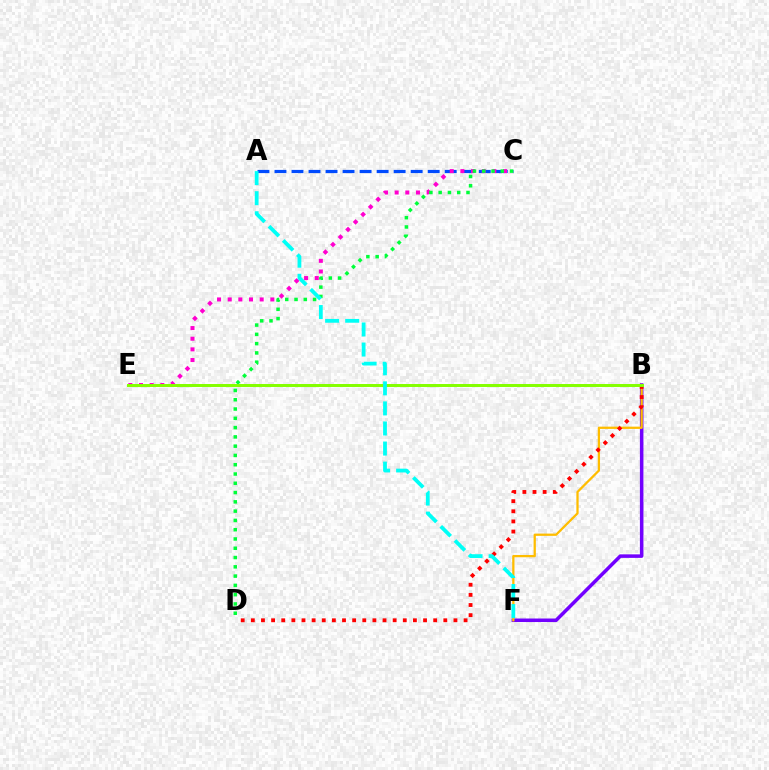{('B', 'F'): [{'color': '#7200ff', 'line_style': 'solid', 'thickness': 2.54}, {'color': '#ffbd00', 'line_style': 'solid', 'thickness': 1.63}], ('A', 'C'): [{'color': '#004bff', 'line_style': 'dashed', 'thickness': 2.31}], ('C', 'E'): [{'color': '#ff00cf', 'line_style': 'dotted', 'thickness': 2.9}], ('C', 'D'): [{'color': '#00ff39', 'line_style': 'dotted', 'thickness': 2.52}], ('B', 'D'): [{'color': '#ff0000', 'line_style': 'dotted', 'thickness': 2.75}], ('B', 'E'): [{'color': '#84ff00', 'line_style': 'solid', 'thickness': 2.14}], ('A', 'F'): [{'color': '#00fff6', 'line_style': 'dashed', 'thickness': 2.73}]}